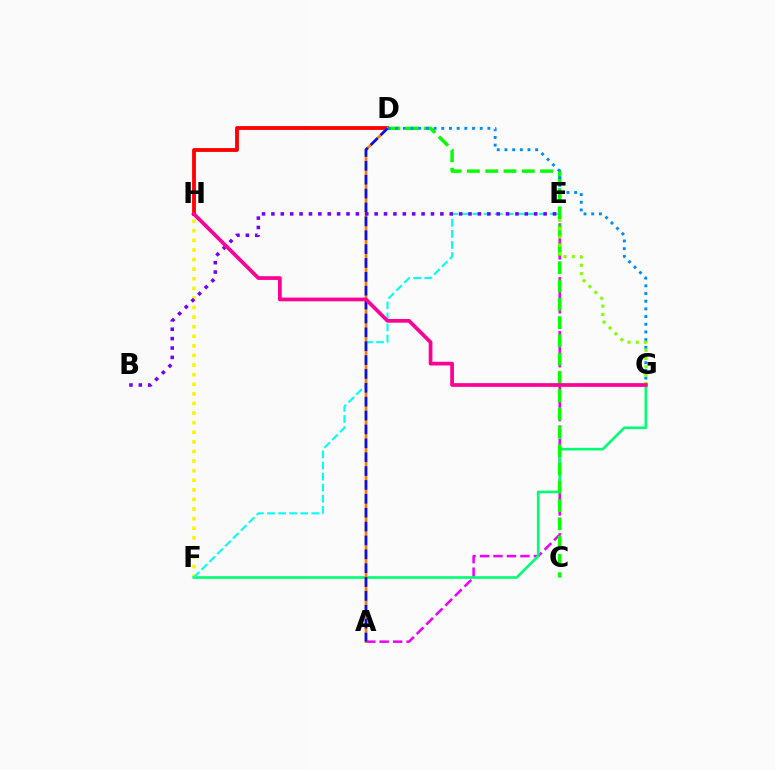{('A', 'E'): [{'color': '#ee00ff', 'line_style': 'dashed', 'thickness': 1.83}], ('F', 'H'): [{'color': '#fcf500', 'line_style': 'dotted', 'thickness': 2.61}], ('F', 'G'): [{'color': '#00ff74', 'line_style': 'solid', 'thickness': 1.9}], ('D', 'H'): [{'color': '#ff0000', 'line_style': 'solid', 'thickness': 2.75}], ('E', 'F'): [{'color': '#00fff6', 'line_style': 'dashed', 'thickness': 1.51}], ('A', 'D'): [{'color': '#ff7c00', 'line_style': 'solid', 'thickness': 1.92}, {'color': '#0010ff', 'line_style': 'dashed', 'thickness': 1.88}], ('C', 'D'): [{'color': '#08ff00', 'line_style': 'dashed', 'thickness': 2.48}], ('D', 'G'): [{'color': '#008cff', 'line_style': 'dotted', 'thickness': 2.09}], ('B', 'E'): [{'color': '#7200ff', 'line_style': 'dotted', 'thickness': 2.55}], ('E', 'G'): [{'color': '#84ff00', 'line_style': 'dotted', 'thickness': 2.25}], ('G', 'H'): [{'color': '#ff0094', 'line_style': 'solid', 'thickness': 2.68}]}